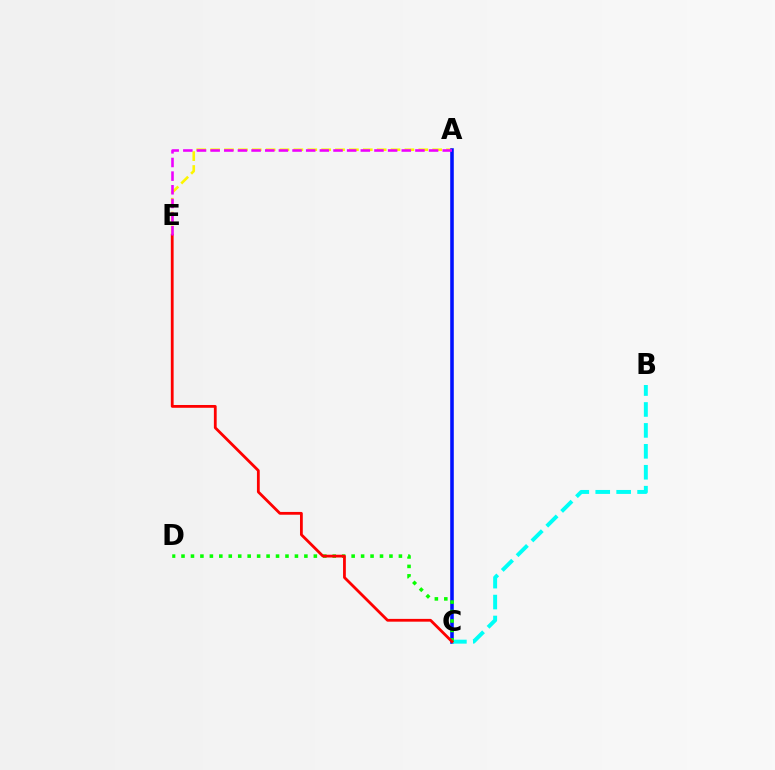{('A', 'E'): [{'color': '#fcf500', 'line_style': 'dashed', 'thickness': 1.89}, {'color': '#ee00ff', 'line_style': 'dashed', 'thickness': 1.85}], ('A', 'C'): [{'color': '#0010ff', 'line_style': 'solid', 'thickness': 2.56}], ('B', 'C'): [{'color': '#00fff6', 'line_style': 'dashed', 'thickness': 2.84}], ('C', 'D'): [{'color': '#08ff00', 'line_style': 'dotted', 'thickness': 2.57}], ('C', 'E'): [{'color': '#ff0000', 'line_style': 'solid', 'thickness': 2.01}]}